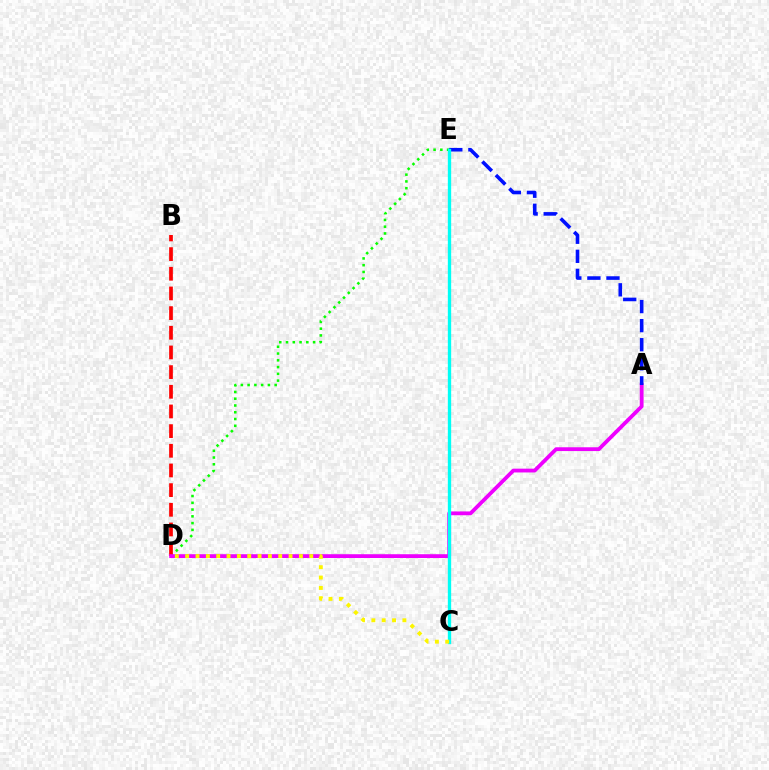{('D', 'E'): [{'color': '#08ff00', 'line_style': 'dotted', 'thickness': 1.84}], ('B', 'D'): [{'color': '#ff0000', 'line_style': 'dashed', 'thickness': 2.67}], ('A', 'D'): [{'color': '#ee00ff', 'line_style': 'solid', 'thickness': 2.73}], ('A', 'E'): [{'color': '#0010ff', 'line_style': 'dashed', 'thickness': 2.59}], ('C', 'E'): [{'color': '#00fff6', 'line_style': 'solid', 'thickness': 2.39}], ('C', 'D'): [{'color': '#fcf500', 'line_style': 'dotted', 'thickness': 2.81}]}